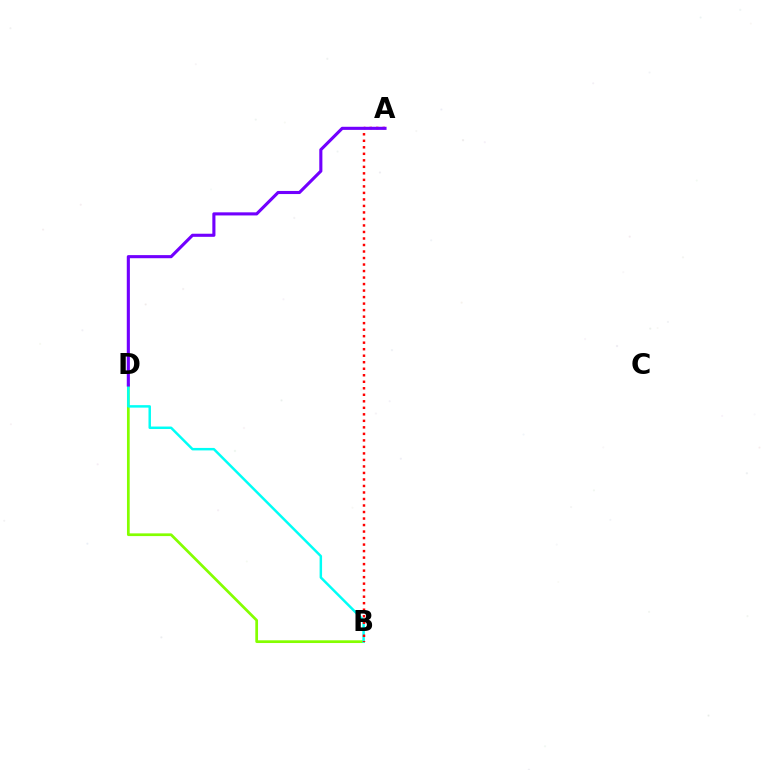{('B', 'D'): [{'color': '#84ff00', 'line_style': 'solid', 'thickness': 1.96}, {'color': '#00fff6', 'line_style': 'solid', 'thickness': 1.78}], ('A', 'B'): [{'color': '#ff0000', 'line_style': 'dotted', 'thickness': 1.77}], ('A', 'D'): [{'color': '#7200ff', 'line_style': 'solid', 'thickness': 2.24}]}